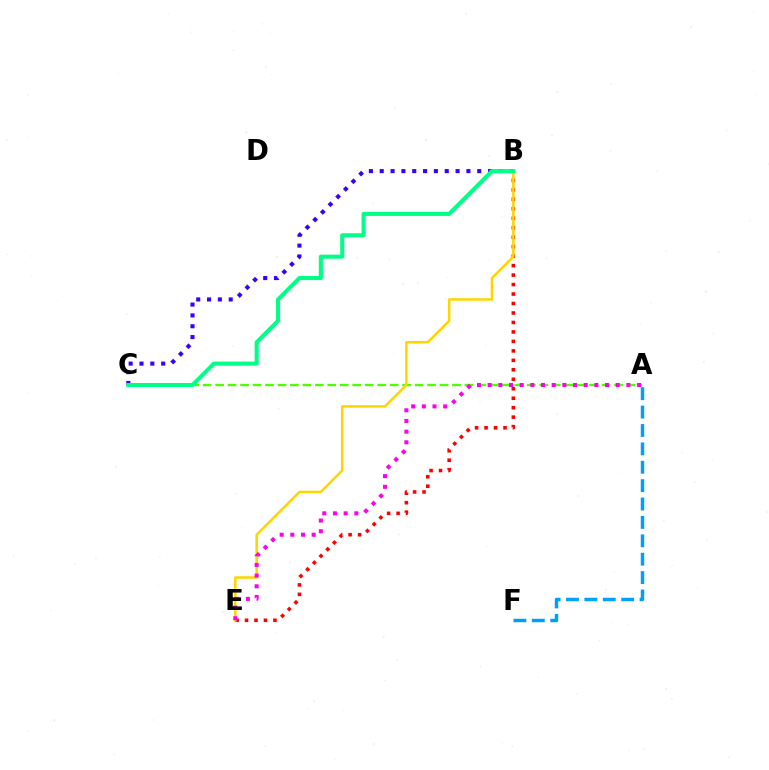{('B', 'C'): [{'color': '#3700ff', 'line_style': 'dotted', 'thickness': 2.94}, {'color': '#00ff86', 'line_style': 'solid', 'thickness': 2.92}], ('A', 'C'): [{'color': '#4fff00', 'line_style': 'dashed', 'thickness': 1.69}], ('B', 'E'): [{'color': '#ff0000', 'line_style': 'dotted', 'thickness': 2.57}, {'color': '#ffd500', 'line_style': 'solid', 'thickness': 1.82}], ('A', 'F'): [{'color': '#009eff', 'line_style': 'dashed', 'thickness': 2.5}], ('A', 'E'): [{'color': '#ff00ed', 'line_style': 'dotted', 'thickness': 2.9}]}